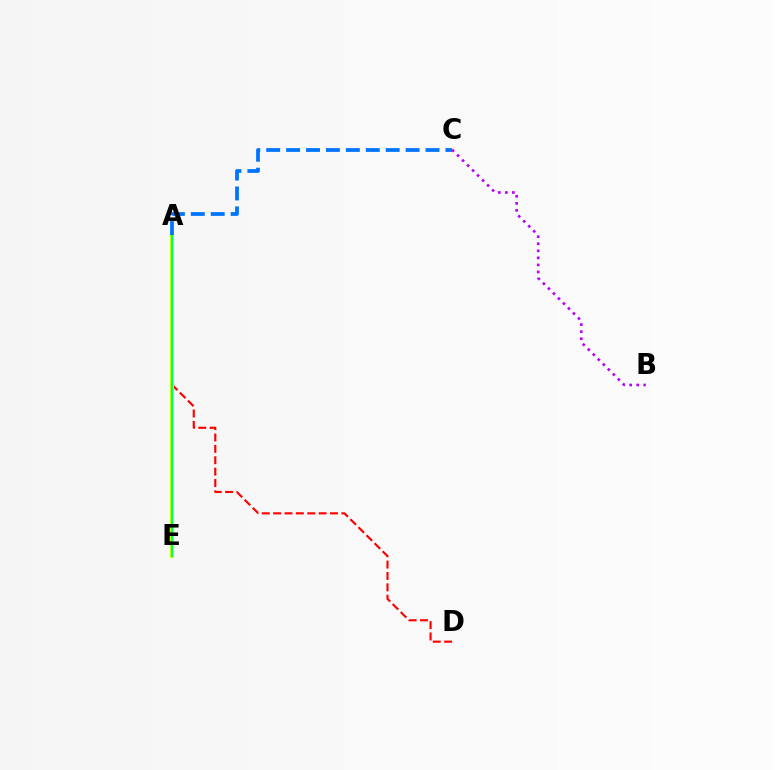{('A', 'D'): [{'color': '#ff0000', 'line_style': 'dashed', 'thickness': 1.55}], ('B', 'C'): [{'color': '#b900ff', 'line_style': 'dotted', 'thickness': 1.92}], ('A', 'E'): [{'color': '#d1ff00', 'line_style': 'solid', 'thickness': 2.91}, {'color': '#00ff5c', 'line_style': 'solid', 'thickness': 1.6}], ('A', 'C'): [{'color': '#0074ff', 'line_style': 'dashed', 'thickness': 2.71}]}